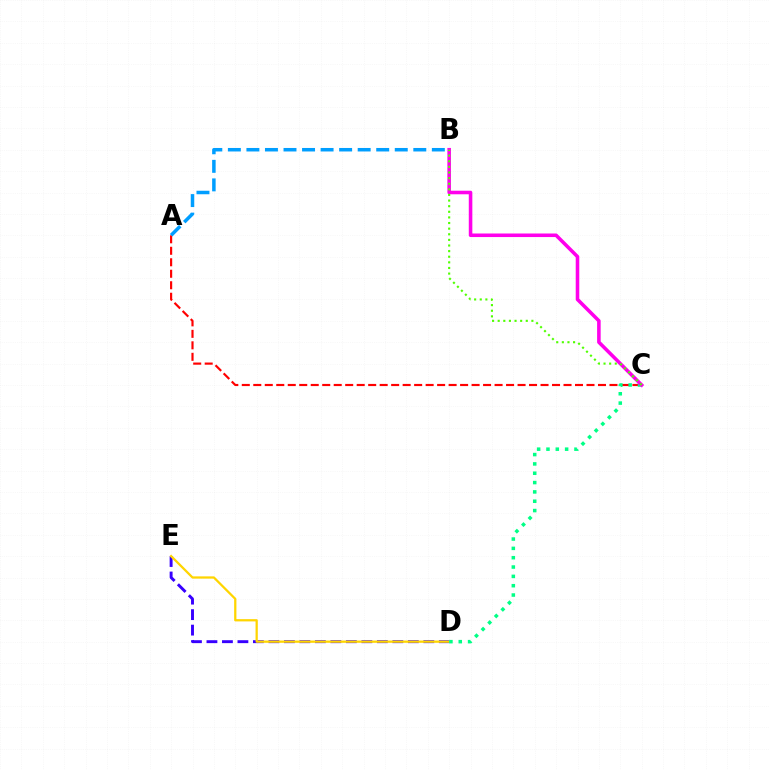{('D', 'E'): [{'color': '#3700ff', 'line_style': 'dashed', 'thickness': 2.1}, {'color': '#ffd500', 'line_style': 'solid', 'thickness': 1.62}], ('A', 'C'): [{'color': '#ff0000', 'line_style': 'dashed', 'thickness': 1.56}], ('A', 'B'): [{'color': '#009eff', 'line_style': 'dashed', 'thickness': 2.52}], ('C', 'D'): [{'color': '#00ff86', 'line_style': 'dotted', 'thickness': 2.54}], ('B', 'C'): [{'color': '#ff00ed', 'line_style': 'solid', 'thickness': 2.56}, {'color': '#4fff00', 'line_style': 'dotted', 'thickness': 1.53}]}